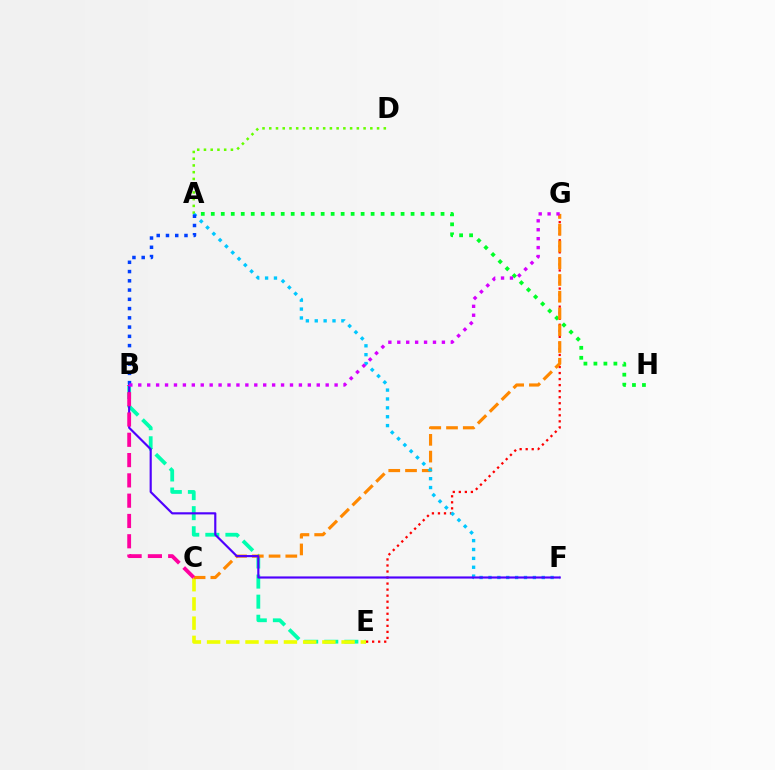{('A', 'H'): [{'color': '#00ff27', 'line_style': 'dotted', 'thickness': 2.71}], ('E', 'G'): [{'color': '#ff0000', 'line_style': 'dotted', 'thickness': 1.64}], ('B', 'E'): [{'color': '#00ffaf', 'line_style': 'dashed', 'thickness': 2.73}], ('C', 'E'): [{'color': '#eeff00', 'line_style': 'dashed', 'thickness': 2.61}], ('C', 'G'): [{'color': '#ff8800', 'line_style': 'dashed', 'thickness': 2.28}], ('A', 'D'): [{'color': '#66ff00', 'line_style': 'dotted', 'thickness': 1.83}], ('A', 'F'): [{'color': '#00c7ff', 'line_style': 'dotted', 'thickness': 2.41}], ('B', 'F'): [{'color': '#4f00ff', 'line_style': 'solid', 'thickness': 1.56}], ('B', 'C'): [{'color': '#ff00a0', 'line_style': 'dashed', 'thickness': 2.76}], ('A', 'B'): [{'color': '#003fff', 'line_style': 'dotted', 'thickness': 2.51}], ('B', 'G'): [{'color': '#d600ff', 'line_style': 'dotted', 'thickness': 2.42}]}